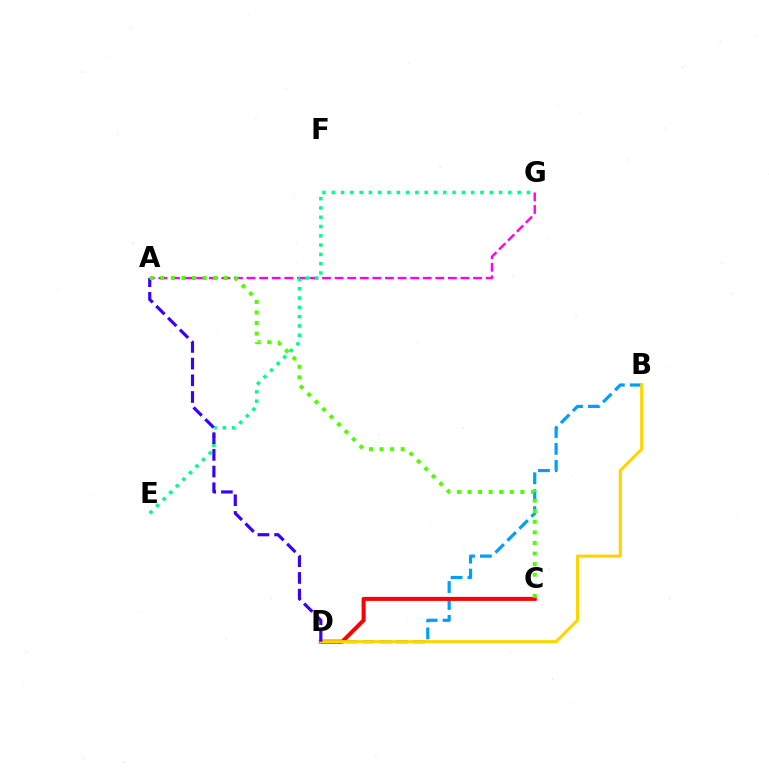{('B', 'D'): [{'color': '#009eff', 'line_style': 'dashed', 'thickness': 2.3}, {'color': '#ffd500', 'line_style': 'solid', 'thickness': 2.22}], ('C', 'D'): [{'color': '#ff0000', 'line_style': 'solid', 'thickness': 2.89}], ('A', 'G'): [{'color': '#ff00ed', 'line_style': 'dashed', 'thickness': 1.71}], ('E', 'G'): [{'color': '#00ff86', 'line_style': 'dotted', 'thickness': 2.52}], ('A', 'D'): [{'color': '#3700ff', 'line_style': 'dashed', 'thickness': 2.27}], ('A', 'C'): [{'color': '#4fff00', 'line_style': 'dotted', 'thickness': 2.87}]}